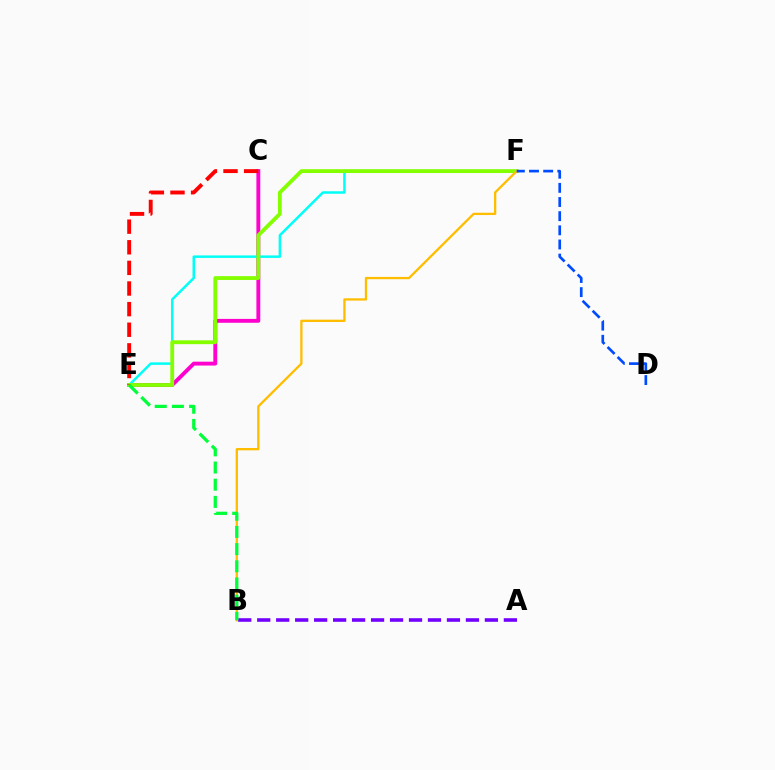{('C', 'E'): [{'color': '#ff00cf', 'line_style': 'solid', 'thickness': 2.79}, {'color': '#ff0000', 'line_style': 'dashed', 'thickness': 2.8}], ('E', 'F'): [{'color': '#00fff6', 'line_style': 'solid', 'thickness': 1.79}, {'color': '#84ff00', 'line_style': 'solid', 'thickness': 2.75}], ('B', 'F'): [{'color': '#ffbd00', 'line_style': 'solid', 'thickness': 1.66}], ('A', 'B'): [{'color': '#7200ff', 'line_style': 'dashed', 'thickness': 2.58}], ('B', 'E'): [{'color': '#00ff39', 'line_style': 'dashed', 'thickness': 2.33}], ('D', 'F'): [{'color': '#004bff', 'line_style': 'dashed', 'thickness': 1.92}]}